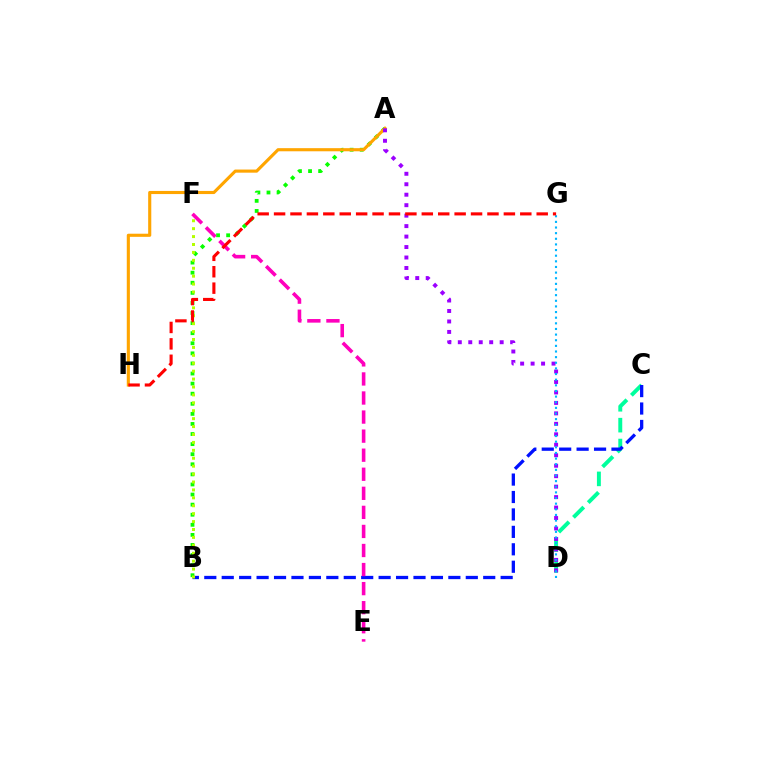{('A', 'B'): [{'color': '#08ff00', 'line_style': 'dotted', 'thickness': 2.74}], ('C', 'D'): [{'color': '#00ff9d', 'line_style': 'dashed', 'thickness': 2.83}], ('B', 'C'): [{'color': '#0010ff', 'line_style': 'dashed', 'thickness': 2.37}], ('A', 'H'): [{'color': '#ffa500', 'line_style': 'solid', 'thickness': 2.24}], ('A', 'D'): [{'color': '#9b00ff', 'line_style': 'dotted', 'thickness': 2.84}], ('D', 'G'): [{'color': '#00b5ff', 'line_style': 'dotted', 'thickness': 1.53}], ('E', 'F'): [{'color': '#ff00bd', 'line_style': 'dashed', 'thickness': 2.59}], ('B', 'F'): [{'color': '#b3ff00', 'line_style': 'dotted', 'thickness': 2.15}], ('G', 'H'): [{'color': '#ff0000', 'line_style': 'dashed', 'thickness': 2.23}]}